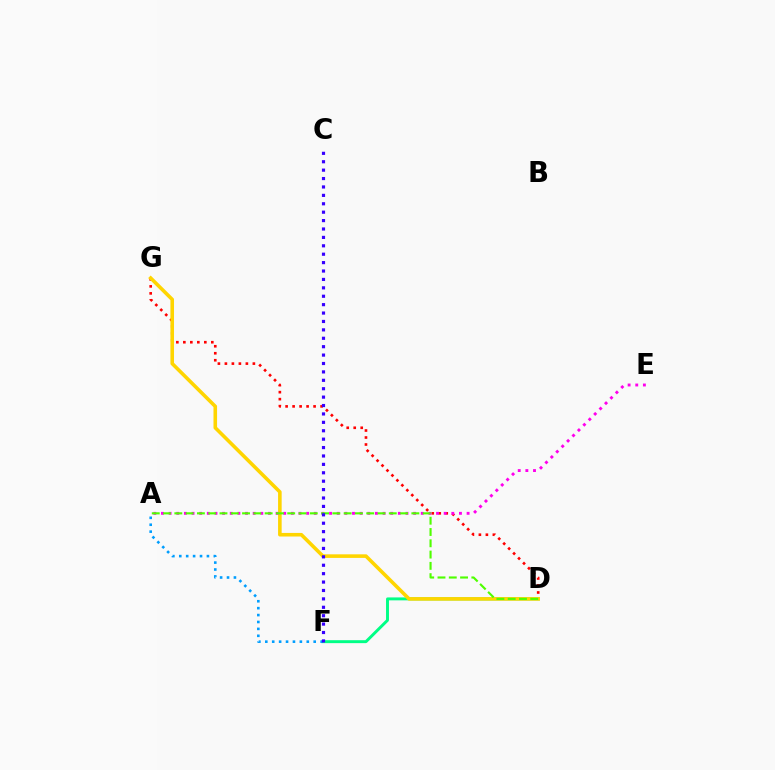{('D', 'F'): [{'color': '#00ff86', 'line_style': 'solid', 'thickness': 2.11}], ('D', 'G'): [{'color': '#ff0000', 'line_style': 'dotted', 'thickness': 1.9}, {'color': '#ffd500', 'line_style': 'solid', 'thickness': 2.58}], ('A', 'F'): [{'color': '#009eff', 'line_style': 'dotted', 'thickness': 1.88}], ('A', 'E'): [{'color': '#ff00ed', 'line_style': 'dotted', 'thickness': 2.08}], ('A', 'D'): [{'color': '#4fff00', 'line_style': 'dashed', 'thickness': 1.53}], ('C', 'F'): [{'color': '#3700ff', 'line_style': 'dotted', 'thickness': 2.28}]}